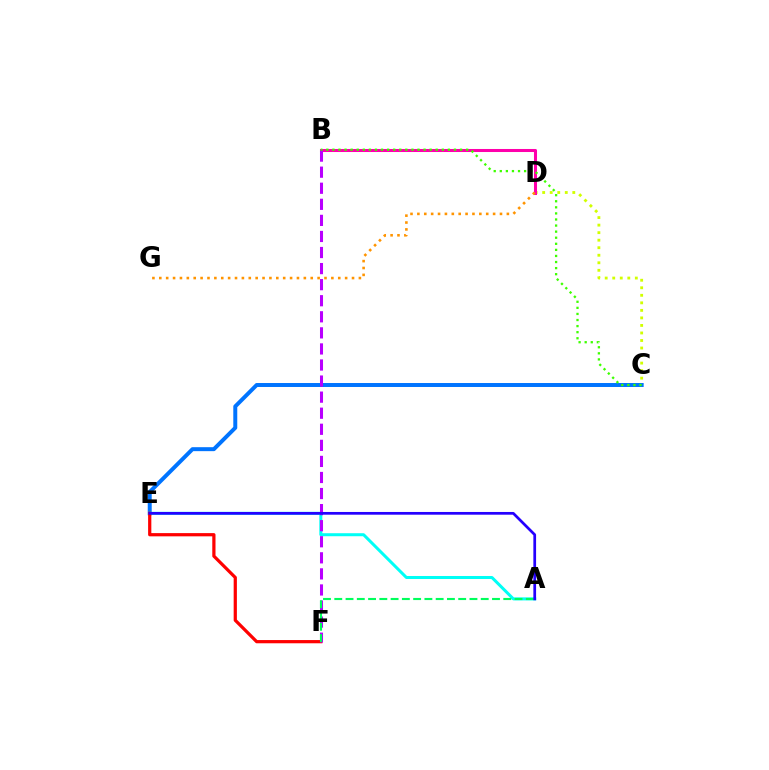{('C', 'D'): [{'color': '#d1ff00', 'line_style': 'dotted', 'thickness': 2.05}], ('C', 'E'): [{'color': '#0074ff', 'line_style': 'solid', 'thickness': 2.86}], ('A', 'E'): [{'color': '#00fff6', 'line_style': 'solid', 'thickness': 2.17}, {'color': '#2500ff', 'line_style': 'solid', 'thickness': 1.96}], ('E', 'F'): [{'color': '#ff0000', 'line_style': 'solid', 'thickness': 2.32}], ('B', 'D'): [{'color': '#ff00ac', 'line_style': 'solid', 'thickness': 2.19}], ('B', 'F'): [{'color': '#b900ff', 'line_style': 'dashed', 'thickness': 2.18}], ('D', 'G'): [{'color': '#ff9400', 'line_style': 'dotted', 'thickness': 1.87}], ('A', 'F'): [{'color': '#00ff5c', 'line_style': 'dashed', 'thickness': 1.53}], ('B', 'C'): [{'color': '#3dff00', 'line_style': 'dotted', 'thickness': 1.65}]}